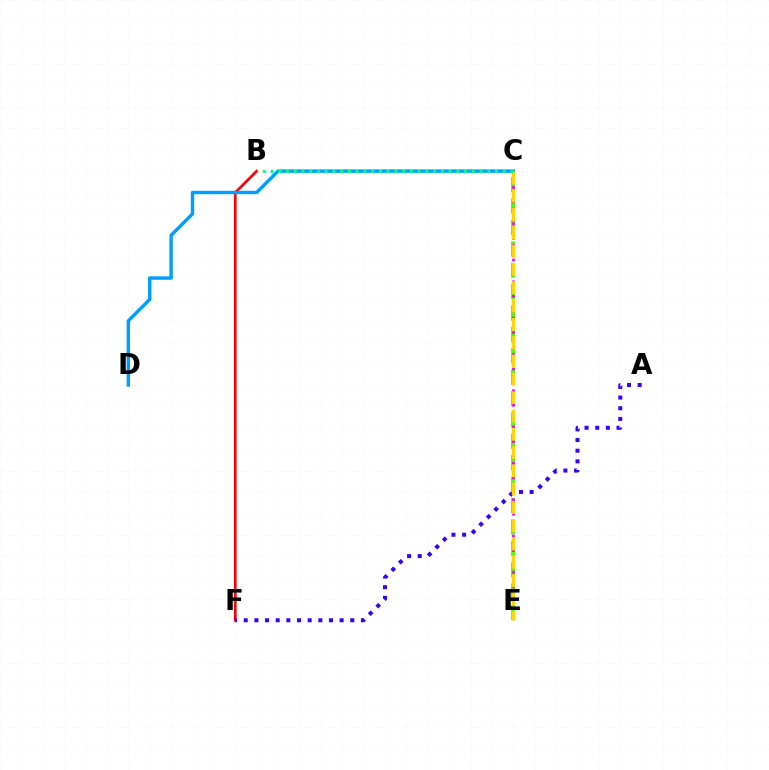{('B', 'F'): [{'color': '#ff0000', 'line_style': 'solid', 'thickness': 1.93}], ('A', 'F'): [{'color': '#3700ff', 'line_style': 'dotted', 'thickness': 2.89}], ('C', 'D'): [{'color': '#009eff', 'line_style': 'solid', 'thickness': 2.46}], ('C', 'E'): [{'color': '#4fff00', 'line_style': 'dashed', 'thickness': 2.91}, {'color': '#ff00ed', 'line_style': 'dotted', 'thickness': 1.97}, {'color': '#ffd500', 'line_style': 'dashed', 'thickness': 2.49}], ('B', 'C'): [{'color': '#00ff86', 'line_style': 'dotted', 'thickness': 2.1}]}